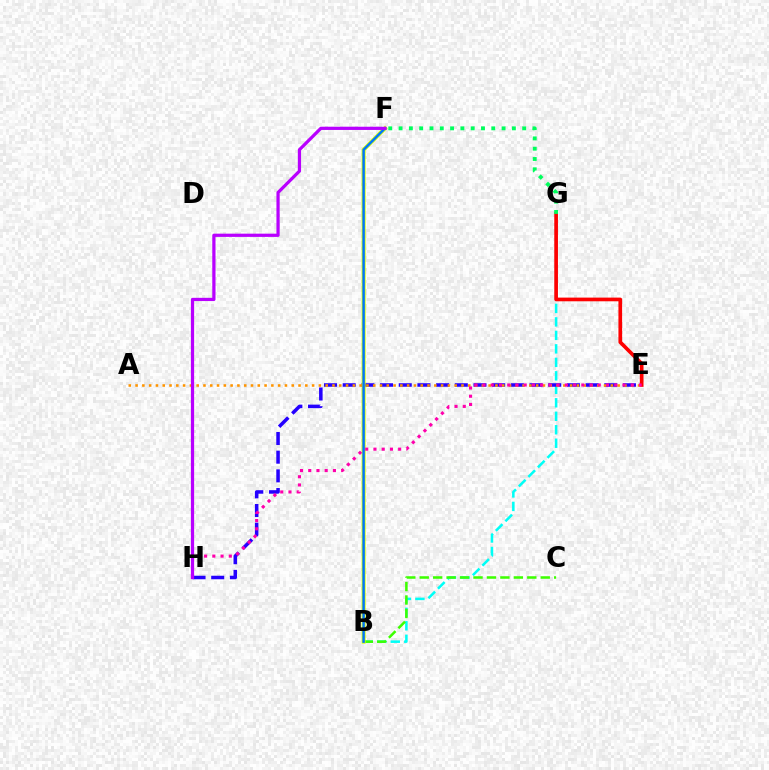{('B', 'G'): [{'color': '#00fff6', 'line_style': 'dashed', 'thickness': 1.83}], ('E', 'H'): [{'color': '#2500ff', 'line_style': 'dashed', 'thickness': 2.54}, {'color': '#ff00ac', 'line_style': 'dotted', 'thickness': 2.24}], ('E', 'G'): [{'color': '#ff0000', 'line_style': 'solid', 'thickness': 2.65}], ('B', 'C'): [{'color': '#3dff00', 'line_style': 'dashed', 'thickness': 1.83}], ('B', 'F'): [{'color': '#d1ff00', 'line_style': 'solid', 'thickness': 2.87}, {'color': '#0074ff', 'line_style': 'solid', 'thickness': 1.75}], ('A', 'E'): [{'color': '#ff9400', 'line_style': 'dotted', 'thickness': 1.84}], ('F', 'G'): [{'color': '#00ff5c', 'line_style': 'dotted', 'thickness': 2.8}], ('F', 'H'): [{'color': '#b900ff', 'line_style': 'solid', 'thickness': 2.33}]}